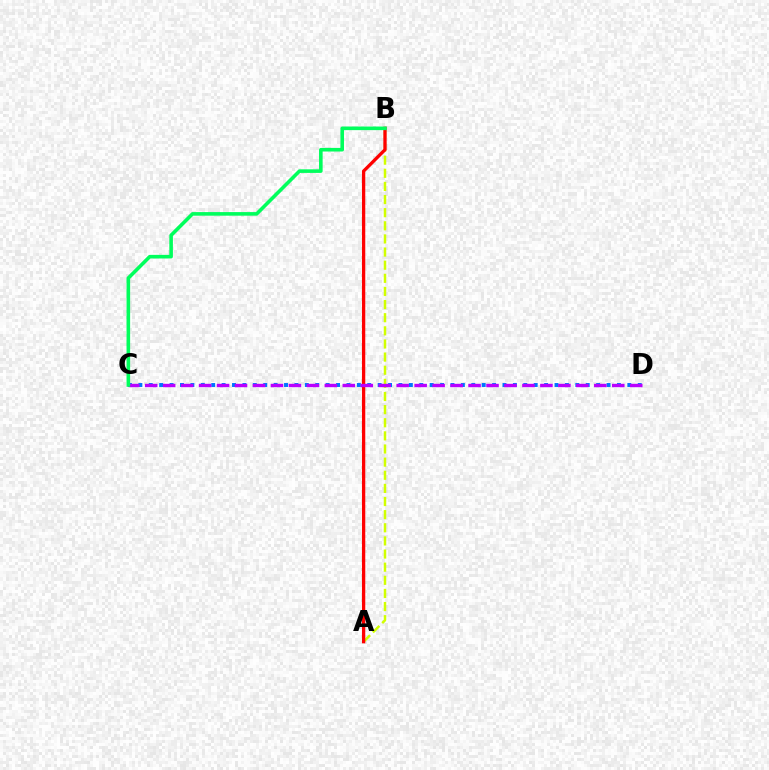{('A', 'B'): [{'color': '#d1ff00', 'line_style': 'dashed', 'thickness': 1.78}, {'color': '#ff0000', 'line_style': 'solid', 'thickness': 2.37}], ('C', 'D'): [{'color': '#0074ff', 'line_style': 'dotted', 'thickness': 2.83}, {'color': '#b900ff', 'line_style': 'dashed', 'thickness': 2.44}], ('B', 'C'): [{'color': '#00ff5c', 'line_style': 'solid', 'thickness': 2.59}]}